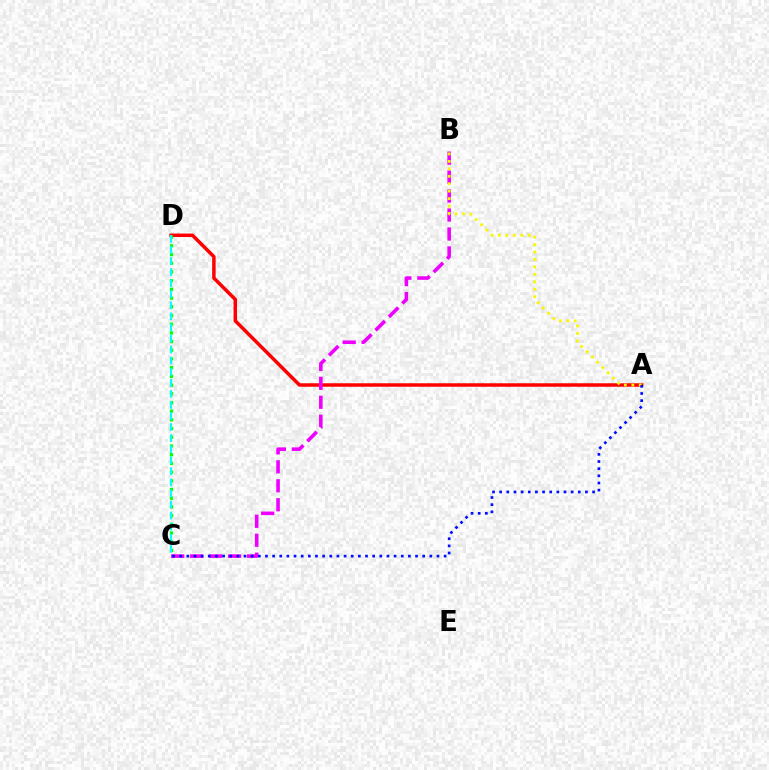{('A', 'D'): [{'color': '#ff0000', 'line_style': 'solid', 'thickness': 2.51}], ('B', 'C'): [{'color': '#ee00ff', 'line_style': 'dashed', 'thickness': 2.58}], ('A', 'B'): [{'color': '#fcf500', 'line_style': 'dotted', 'thickness': 2.02}], ('A', 'C'): [{'color': '#0010ff', 'line_style': 'dotted', 'thickness': 1.94}], ('C', 'D'): [{'color': '#08ff00', 'line_style': 'dotted', 'thickness': 2.36}, {'color': '#00fff6', 'line_style': 'dashed', 'thickness': 1.5}]}